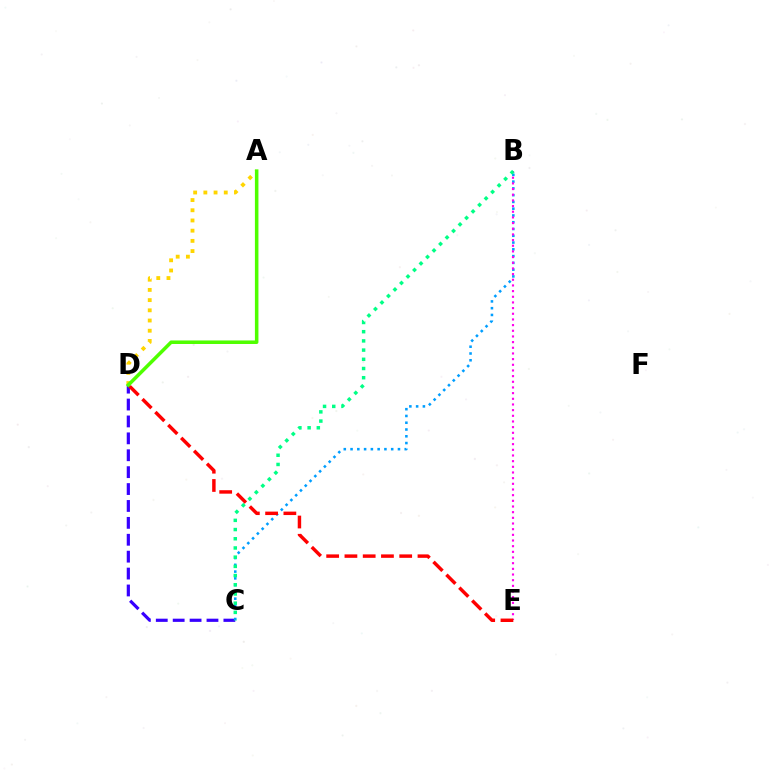{('C', 'D'): [{'color': '#3700ff', 'line_style': 'dashed', 'thickness': 2.3}], ('B', 'C'): [{'color': '#009eff', 'line_style': 'dotted', 'thickness': 1.84}, {'color': '#00ff86', 'line_style': 'dotted', 'thickness': 2.5}], ('B', 'E'): [{'color': '#ff00ed', 'line_style': 'dotted', 'thickness': 1.54}], ('D', 'E'): [{'color': '#ff0000', 'line_style': 'dashed', 'thickness': 2.48}], ('A', 'D'): [{'color': '#ffd500', 'line_style': 'dotted', 'thickness': 2.77}, {'color': '#4fff00', 'line_style': 'solid', 'thickness': 2.54}]}